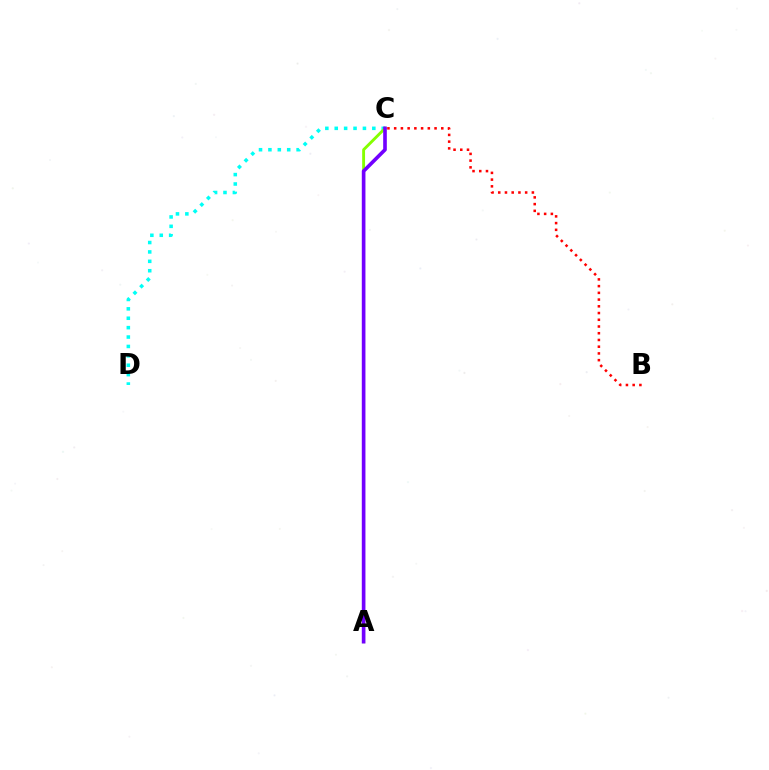{('C', 'D'): [{'color': '#00fff6', 'line_style': 'dotted', 'thickness': 2.55}], ('B', 'C'): [{'color': '#ff0000', 'line_style': 'dotted', 'thickness': 1.83}], ('A', 'C'): [{'color': '#84ff00', 'line_style': 'solid', 'thickness': 2.07}, {'color': '#7200ff', 'line_style': 'solid', 'thickness': 2.62}]}